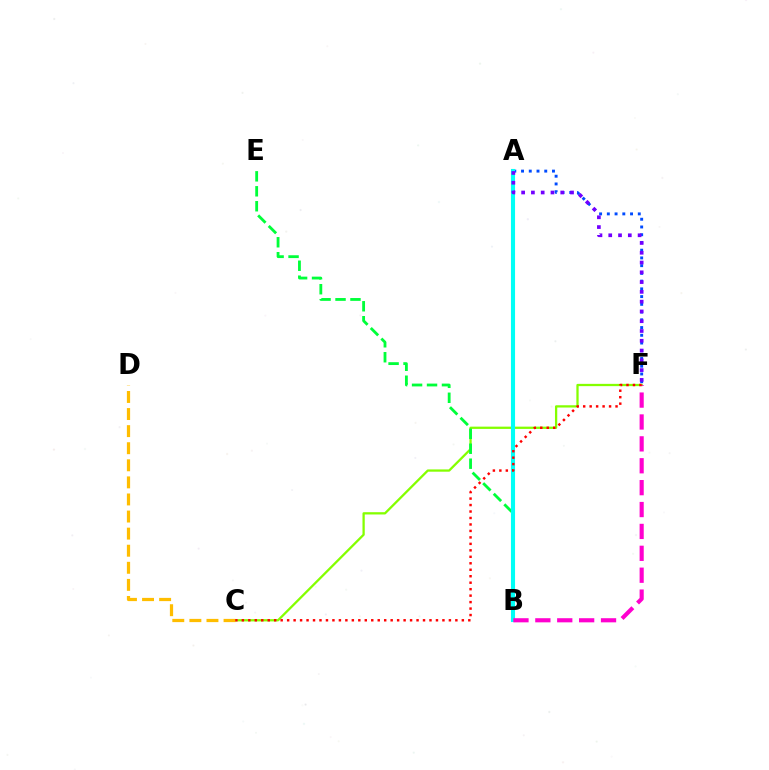{('A', 'F'): [{'color': '#004bff', 'line_style': 'dotted', 'thickness': 2.1}, {'color': '#7200ff', 'line_style': 'dotted', 'thickness': 2.66}], ('C', 'F'): [{'color': '#84ff00', 'line_style': 'solid', 'thickness': 1.64}, {'color': '#ff0000', 'line_style': 'dotted', 'thickness': 1.76}], ('C', 'D'): [{'color': '#ffbd00', 'line_style': 'dashed', 'thickness': 2.32}], ('B', 'E'): [{'color': '#00ff39', 'line_style': 'dashed', 'thickness': 2.03}], ('A', 'B'): [{'color': '#00fff6', 'line_style': 'solid', 'thickness': 2.95}], ('B', 'F'): [{'color': '#ff00cf', 'line_style': 'dashed', 'thickness': 2.97}]}